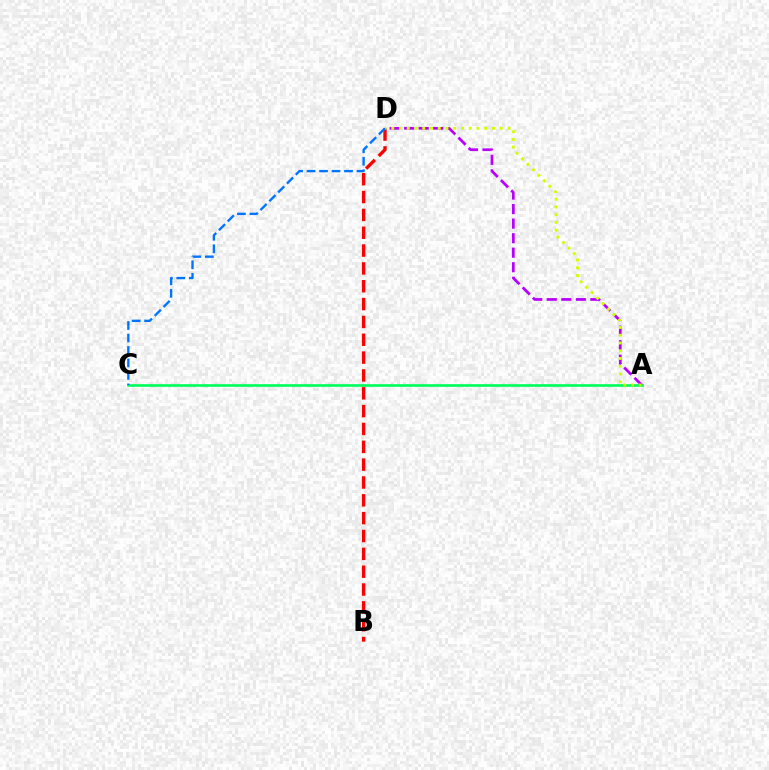{('B', 'D'): [{'color': '#ff0000', 'line_style': 'dashed', 'thickness': 2.42}], ('A', 'C'): [{'color': '#00ff5c', 'line_style': 'solid', 'thickness': 1.93}], ('A', 'D'): [{'color': '#b900ff', 'line_style': 'dashed', 'thickness': 1.97}, {'color': '#d1ff00', 'line_style': 'dotted', 'thickness': 2.1}], ('C', 'D'): [{'color': '#0074ff', 'line_style': 'dashed', 'thickness': 1.7}]}